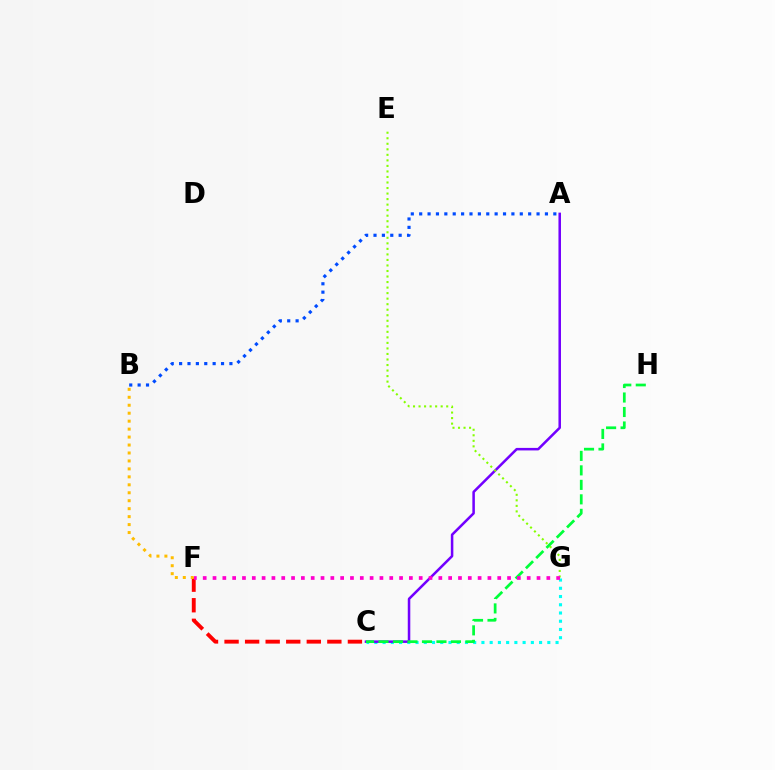{('C', 'F'): [{'color': '#ff0000', 'line_style': 'dashed', 'thickness': 2.79}], ('C', 'G'): [{'color': '#00fff6', 'line_style': 'dotted', 'thickness': 2.24}], ('A', 'B'): [{'color': '#004bff', 'line_style': 'dotted', 'thickness': 2.28}], ('A', 'C'): [{'color': '#7200ff', 'line_style': 'solid', 'thickness': 1.82}], ('E', 'G'): [{'color': '#84ff00', 'line_style': 'dotted', 'thickness': 1.5}], ('B', 'F'): [{'color': '#ffbd00', 'line_style': 'dotted', 'thickness': 2.16}], ('C', 'H'): [{'color': '#00ff39', 'line_style': 'dashed', 'thickness': 1.97}], ('F', 'G'): [{'color': '#ff00cf', 'line_style': 'dotted', 'thickness': 2.67}]}